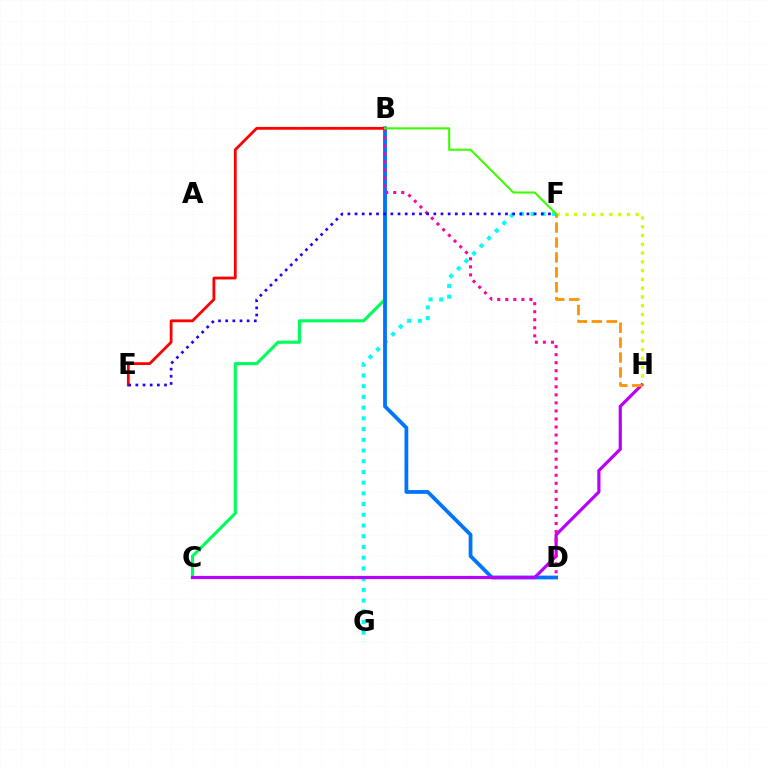{('F', 'G'): [{'color': '#00fff6', 'line_style': 'dotted', 'thickness': 2.91}], ('B', 'C'): [{'color': '#00ff5c', 'line_style': 'solid', 'thickness': 2.24}], ('F', 'H'): [{'color': '#d1ff00', 'line_style': 'dotted', 'thickness': 2.39}, {'color': '#ff9400', 'line_style': 'dashed', 'thickness': 2.03}], ('B', 'D'): [{'color': '#0074ff', 'line_style': 'solid', 'thickness': 2.72}, {'color': '#ff00ac', 'line_style': 'dotted', 'thickness': 2.18}], ('C', 'H'): [{'color': '#b900ff', 'line_style': 'solid', 'thickness': 2.29}], ('B', 'E'): [{'color': '#ff0000', 'line_style': 'solid', 'thickness': 2.01}], ('E', 'F'): [{'color': '#2500ff', 'line_style': 'dotted', 'thickness': 1.95}], ('B', 'F'): [{'color': '#3dff00', 'line_style': 'solid', 'thickness': 1.51}]}